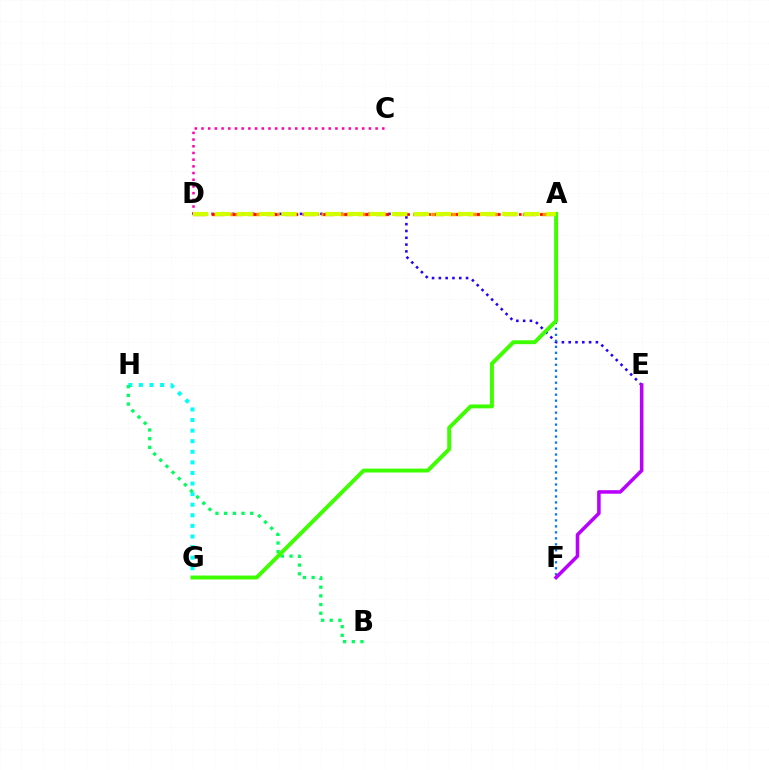{('D', 'E'): [{'color': '#2500ff', 'line_style': 'dotted', 'thickness': 1.85}], ('C', 'D'): [{'color': '#ff00ac', 'line_style': 'dotted', 'thickness': 1.82}], ('A', 'D'): [{'color': '#ff9400', 'line_style': 'dashed', 'thickness': 2.49}, {'color': '#ff0000', 'line_style': 'dotted', 'thickness': 1.9}, {'color': '#d1ff00', 'line_style': 'dashed', 'thickness': 3.0}], ('A', 'F'): [{'color': '#0074ff', 'line_style': 'dotted', 'thickness': 1.63}], ('G', 'H'): [{'color': '#00fff6', 'line_style': 'dotted', 'thickness': 2.88}], ('E', 'F'): [{'color': '#b900ff', 'line_style': 'solid', 'thickness': 2.55}], ('B', 'H'): [{'color': '#00ff5c', 'line_style': 'dotted', 'thickness': 2.36}], ('A', 'G'): [{'color': '#3dff00', 'line_style': 'solid', 'thickness': 2.82}]}